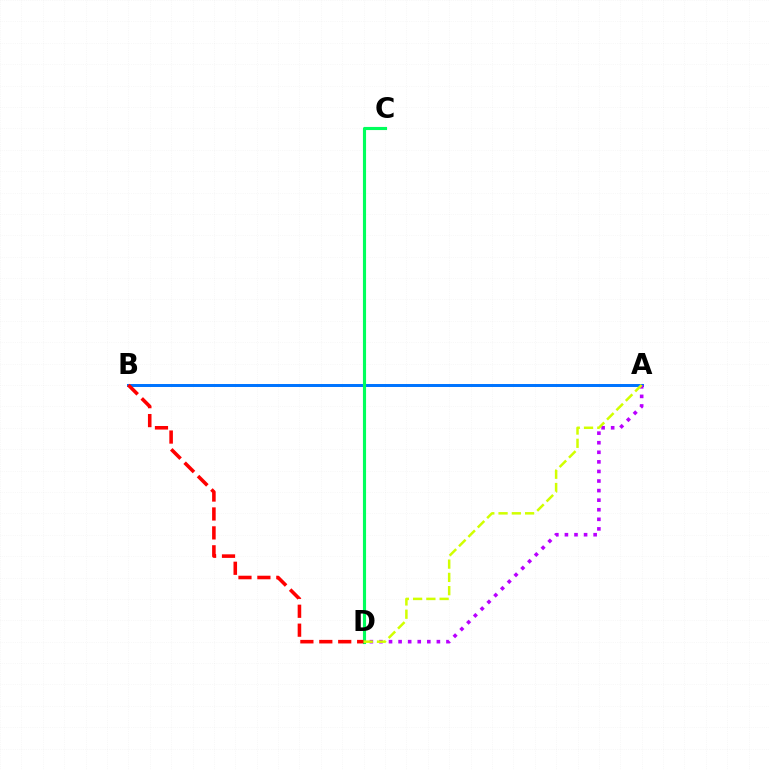{('A', 'B'): [{'color': '#0074ff', 'line_style': 'solid', 'thickness': 2.14}], ('C', 'D'): [{'color': '#00ff5c', 'line_style': 'solid', 'thickness': 2.25}], ('B', 'D'): [{'color': '#ff0000', 'line_style': 'dashed', 'thickness': 2.57}], ('A', 'D'): [{'color': '#b900ff', 'line_style': 'dotted', 'thickness': 2.6}, {'color': '#d1ff00', 'line_style': 'dashed', 'thickness': 1.8}]}